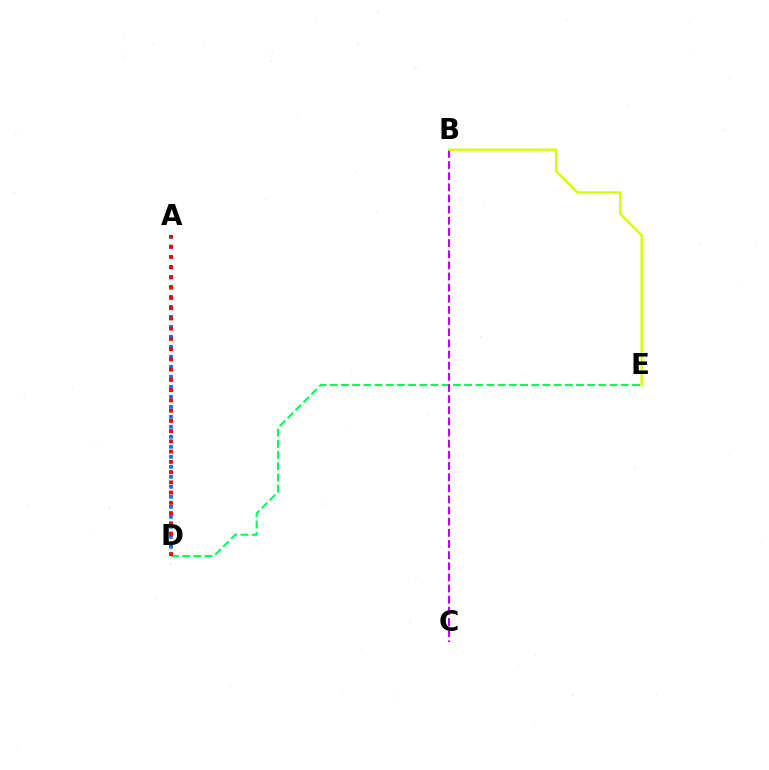{('D', 'E'): [{'color': '#00ff5c', 'line_style': 'dashed', 'thickness': 1.52}], ('A', 'D'): [{'color': '#0074ff', 'line_style': 'dotted', 'thickness': 2.72}, {'color': '#ff0000', 'line_style': 'dotted', 'thickness': 2.78}], ('B', 'C'): [{'color': '#b900ff', 'line_style': 'dashed', 'thickness': 1.51}], ('B', 'E'): [{'color': '#d1ff00', 'line_style': 'solid', 'thickness': 1.7}]}